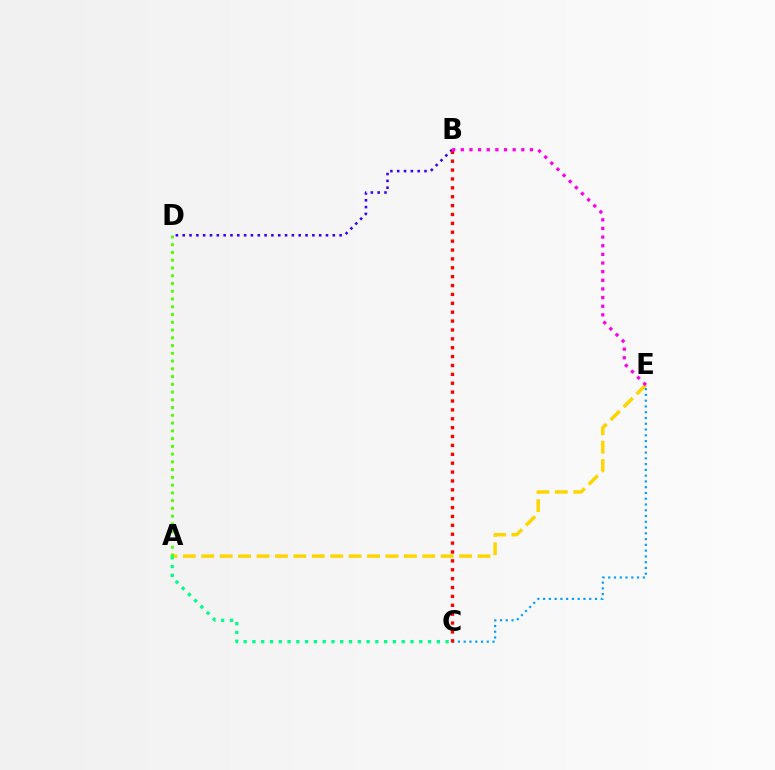{('A', 'E'): [{'color': '#ffd500', 'line_style': 'dashed', 'thickness': 2.5}], ('A', 'C'): [{'color': '#00ff86', 'line_style': 'dotted', 'thickness': 2.39}], ('C', 'E'): [{'color': '#009eff', 'line_style': 'dotted', 'thickness': 1.57}], ('B', 'D'): [{'color': '#3700ff', 'line_style': 'dotted', 'thickness': 1.85}], ('B', 'C'): [{'color': '#ff0000', 'line_style': 'dotted', 'thickness': 2.41}], ('A', 'D'): [{'color': '#4fff00', 'line_style': 'dotted', 'thickness': 2.11}], ('B', 'E'): [{'color': '#ff00ed', 'line_style': 'dotted', 'thickness': 2.35}]}